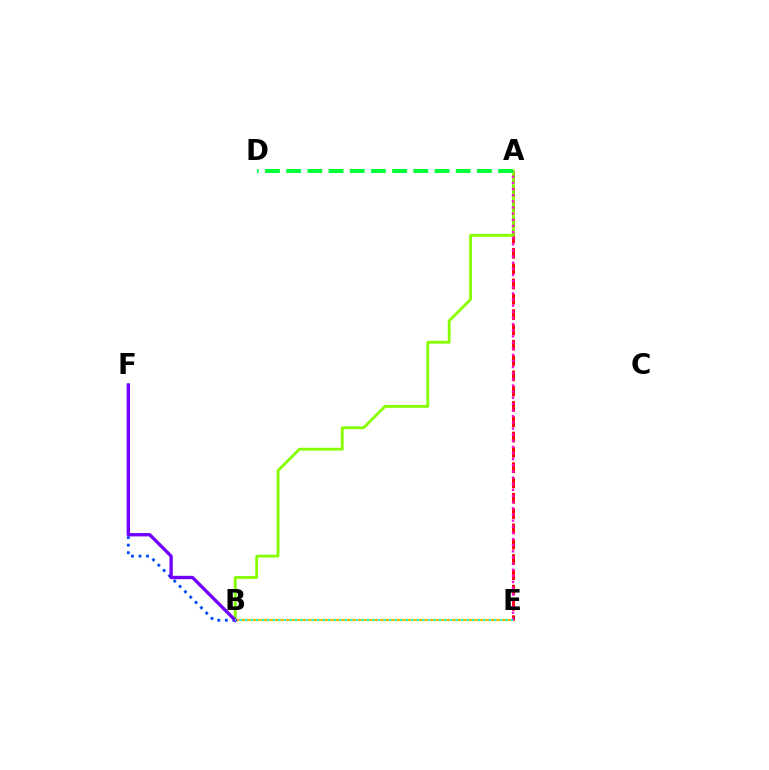{('B', 'E'): [{'color': '#ffbd00', 'line_style': 'solid', 'thickness': 1.65}, {'color': '#00fff6', 'line_style': 'dotted', 'thickness': 1.5}], ('A', 'E'): [{'color': '#ff0000', 'line_style': 'dashed', 'thickness': 2.08}, {'color': '#ff00cf', 'line_style': 'dotted', 'thickness': 1.67}], ('A', 'B'): [{'color': '#84ff00', 'line_style': 'solid', 'thickness': 2.01}], ('B', 'F'): [{'color': '#004bff', 'line_style': 'dotted', 'thickness': 2.05}, {'color': '#7200ff', 'line_style': 'solid', 'thickness': 2.42}], ('A', 'D'): [{'color': '#00ff39', 'line_style': 'dashed', 'thickness': 2.88}]}